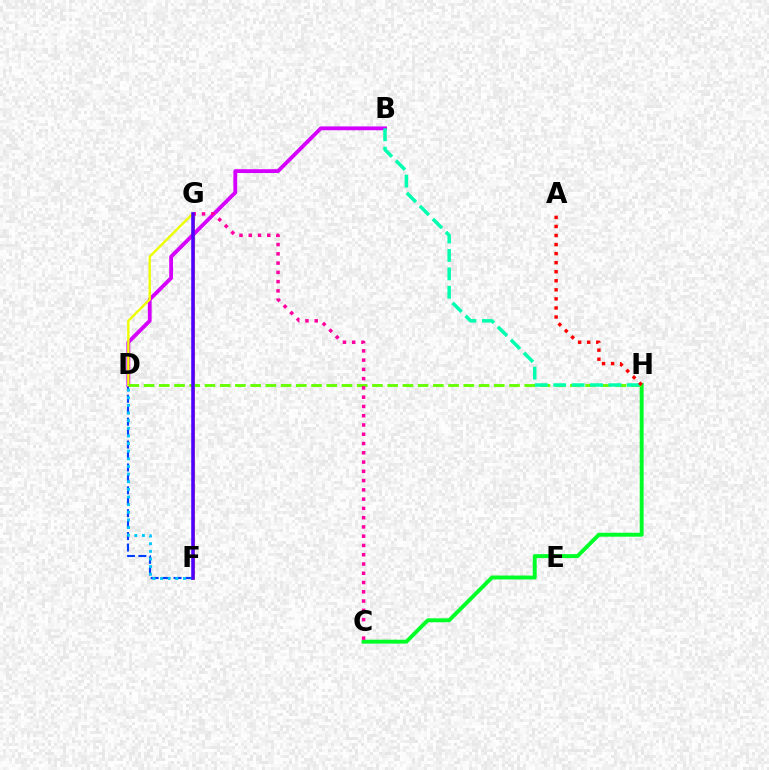{('D', 'F'): [{'color': '#003fff', 'line_style': 'dashed', 'thickness': 1.55}, {'color': '#00c7ff', 'line_style': 'dotted', 'thickness': 2.07}], ('C', 'H'): [{'color': '#00ff27', 'line_style': 'solid', 'thickness': 2.82}], ('F', 'G'): [{'color': '#ff8800', 'line_style': 'solid', 'thickness': 1.98}, {'color': '#4f00ff', 'line_style': 'solid', 'thickness': 2.55}], ('B', 'D'): [{'color': '#d600ff', 'line_style': 'solid', 'thickness': 2.75}], ('D', 'G'): [{'color': '#eeff00', 'line_style': 'solid', 'thickness': 1.71}], ('D', 'H'): [{'color': '#66ff00', 'line_style': 'dashed', 'thickness': 2.07}], ('B', 'H'): [{'color': '#00ffaf', 'line_style': 'dashed', 'thickness': 2.5}], ('C', 'G'): [{'color': '#ff00a0', 'line_style': 'dotted', 'thickness': 2.52}], ('A', 'H'): [{'color': '#ff0000', 'line_style': 'dotted', 'thickness': 2.46}]}